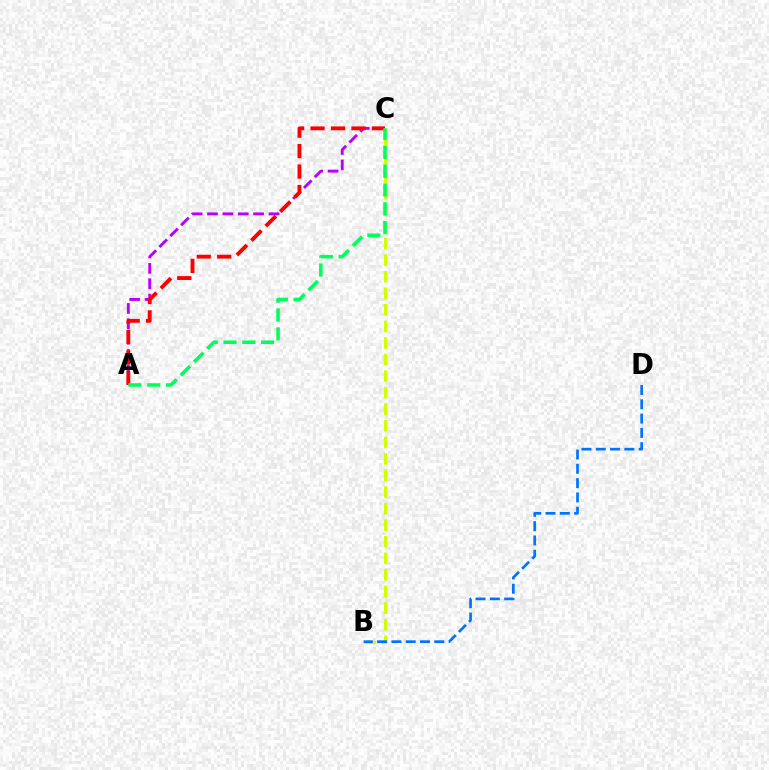{('A', 'C'): [{'color': '#b900ff', 'line_style': 'dashed', 'thickness': 2.09}, {'color': '#ff0000', 'line_style': 'dashed', 'thickness': 2.78}, {'color': '#00ff5c', 'line_style': 'dashed', 'thickness': 2.56}], ('B', 'C'): [{'color': '#d1ff00', 'line_style': 'dashed', 'thickness': 2.25}], ('B', 'D'): [{'color': '#0074ff', 'line_style': 'dashed', 'thickness': 1.94}]}